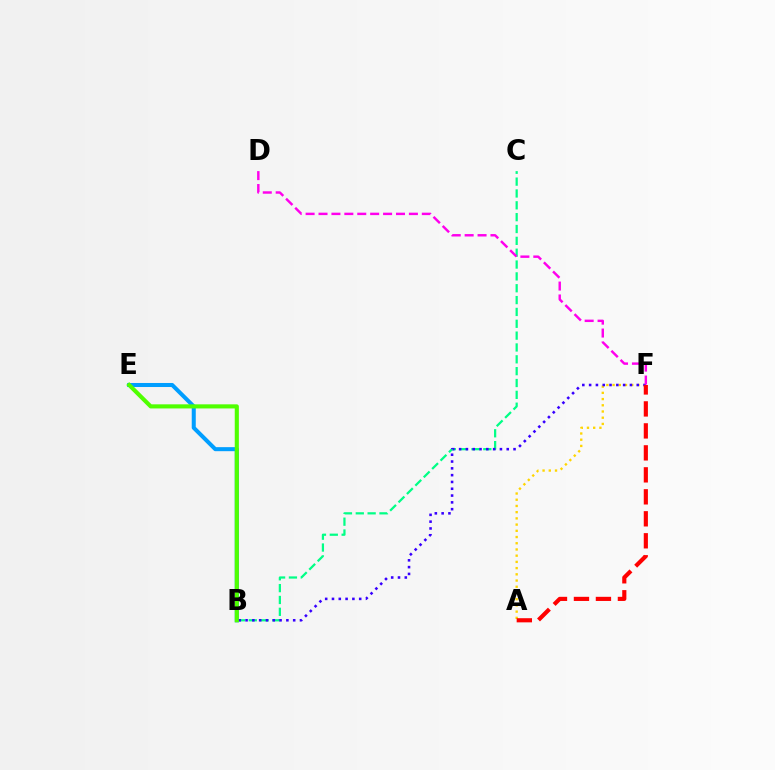{('B', 'C'): [{'color': '#00ff86', 'line_style': 'dashed', 'thickness': 1.61}], ('A', 'F'): [{'color': '#ffd500', 'line_style': 'dotted', 'thickness': 1.69}, {'color': '#ff0000', 'line_style': 'dashed', 'thickness': 2.99}], ('B', 'E'): [{'color': '#009eff', 'line_style': 'solid', 'thickness': 2.9}, {'color': '#4fff00', 'line_style': 'solid', 'thickness': 2.96}], ('B', 'F'): [{'color': '#3700ff', 'line_style': 'dotted', 'thickness': 1.85}], ('D', 'F'): [{'color': '#ff00ed', 'line_style': 'dashed', 'thickness': 1.75}]}